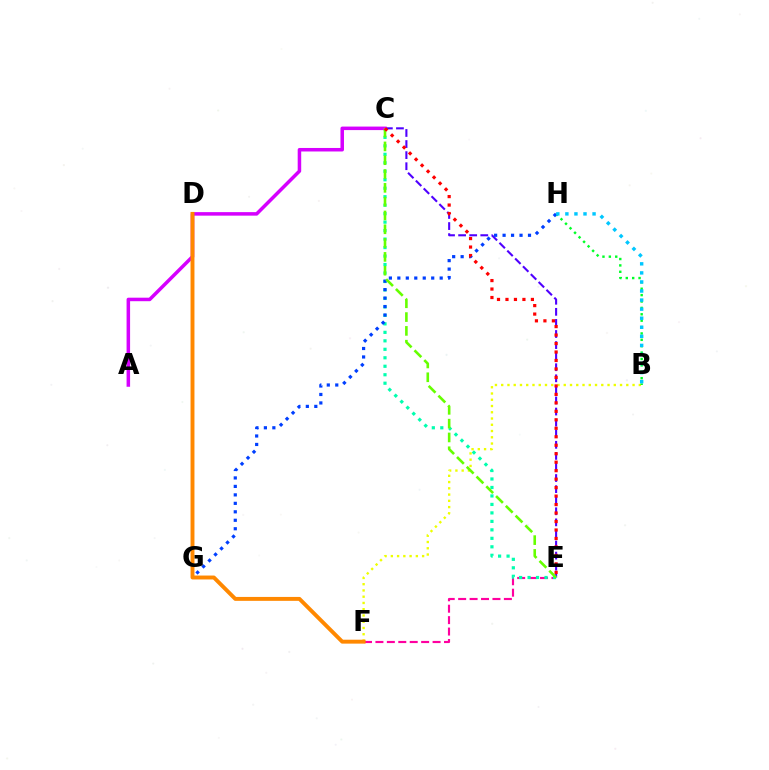{('C', 'E'): [{'color': '#4f00ff', 'line_style': 'dashed', 'thickness': 1.51}, {'color': '#00ffaf', 'line_style': 'dotted', 'thickness': 2.3}, {'color': '#66ff00', 'line_style': 'dashed', 'thickness': 1.88}, {'color': '#ff0000', 'line_style': 'dotted', 'thickness': 2.3}], ('E', 'F'): [{'color': '#ff00a0', 'line_style': 'dashed', 'thickness': 1.55}], ('A', 'C'): [{'color': '#d600ff', 'line_style': 'solid', 'thickness': 2.53}], ('B', 'F'): [{'color': '#eeff00', 'line_style': 'dotted', 'thickness': 1.7}], ('B', 'H'): [{'color': '#00ff27', 'line_style': 'dotted', 'thickness': 1.74}, {'color': '#00c7ff', 'line_style': 'dotted', 'thickness': 2.46}], ('G', 'H'): [{'color': '#003fff', 'line_style': 'dotted', 'thickness': 2.3}], ('D', 'F'): [{'color': '#ff8800', 'line_style': 'solid', 'thickness': 2.82}]}